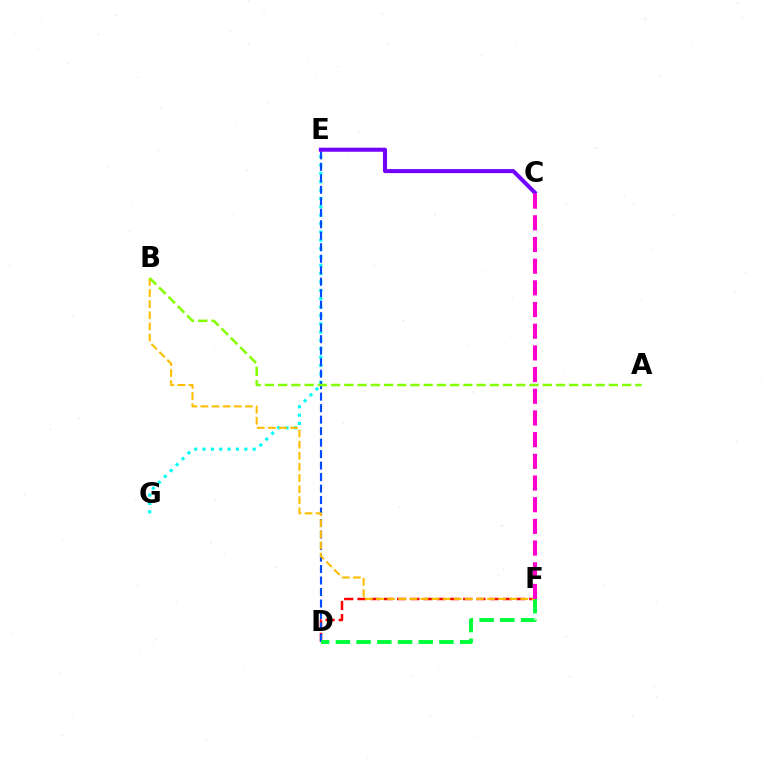{('D', 'F'): [{'color': '#ff0000', 'line_style': 'dashed', 'thickness': 1.8}, {'color': '#00ff39', 'line_style': 'dashed', 'thickness': 2.81}], ('E', 'G'): [{'color': '#00fff6', 'line_style': 'dotted', 'thickness': 2.27}], ('D', 'E'): [{'color': '#004bff', 'line_style': 'dashed', 'thickness': 1.56}], ('B', 'F'): [{'color': '#ffbd00', 'line_style': 'dashed', 'thickness': 1.51}], ('C', 'E'): [{'color': '#7200ff', 'line_style': 'solid', 'thickness': 2.91}], ('C', 'F'): [{'color': '#ff00cf', 'line_style': 'dashed', 'thickness': 2.95}], ('A', 'B'): [{'color': '#84ff00', 'line_style': 'dashed', 'thickness': 1.8}]}